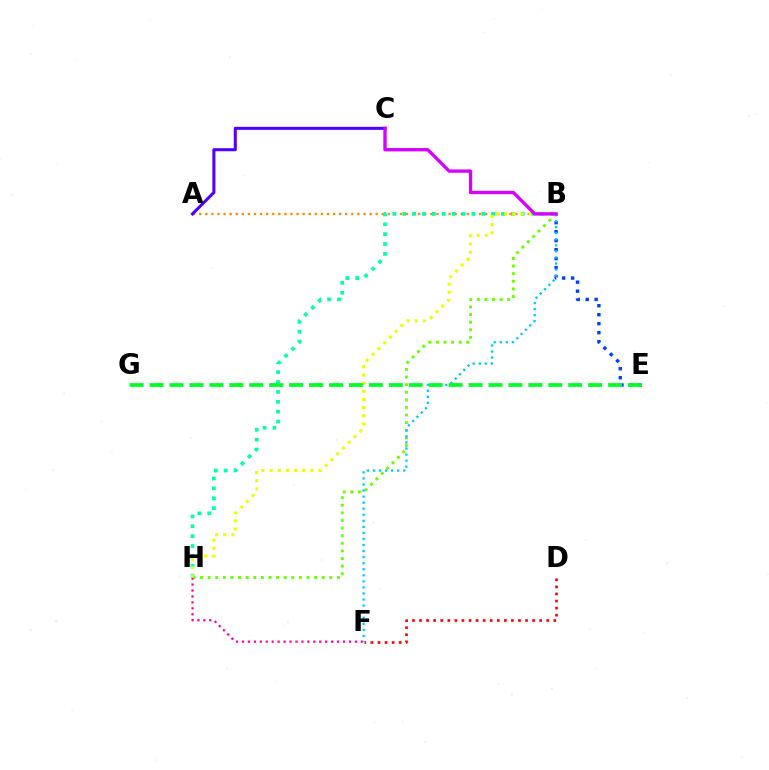{('D', 'F'): [{'color': '#ff0000', 'line_style': 'dotted', 'thickness': 1.92}], ('A', 'B'): [{'color': '#ff8800', 'line_style': 'dotted', 'thickness': 1.65}], ('B', 'H'): [{'color': '#66ff00', 'line_style': 'dotted', 'thickness': 2.07}, {'color': '#00ffaf', 'line_style': 'dotted', 'thickness': 2.68}, {'color': '#eeff00', 'line_style': 'dotted', 'thickness': 2.22}], ('B', 'E'): [{'color': '#003fff', 'line_style': 'dotted', 'thickness': 2.44}], ('F', 'H'): [{'color': '#ff00a0', 'line_style': 'dotted', 'thickness': 1.61}], ('A', 'C'): [{'color': '#4f00ff', 'line_style': 'solid', 'thickness': 2.19}], ('B', 'F'): [{'color': '#00c7ff', 'line_style': 'dotted', 'thickness': 1.65}], ('E', 'G'): [{'color': '#00ff27', 'line_style': 'dashed', 'thickness': 2.71}], ('B', 'C'): [{'color': '#d600ff', 'line_style': 'solid', 'thickness': 2.4}]}